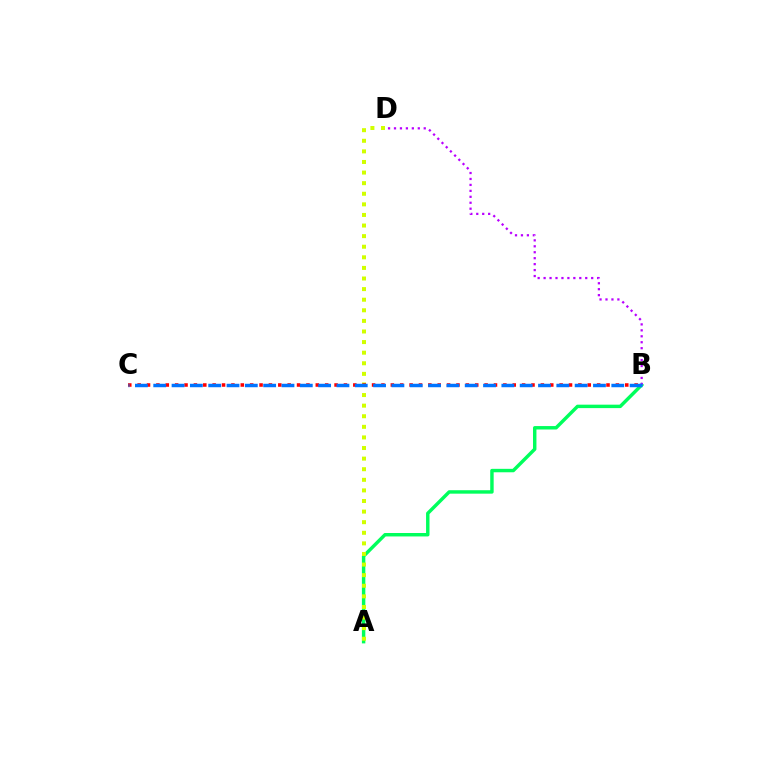{('A', 'B'): [{'color': '#00ff5c', 'line_style': 'solid', 'thickness': 2.48}], ('B', 'D'): [{'color': '#b900ff', 'line_style': 'dotted', 'thickness': 1.62}], ('A', 'D'): [{'color': '#d1ff00', 'line_style': 'dotted', 'thickness': 2.88}], ('B', 'C'): [{'color': '#ff0000', 'line_style': 'dotted', 'thickness': 2.55}, {'color': '#0074ff', 'line_style': 'dashed', 'thickness': 2.49}]}